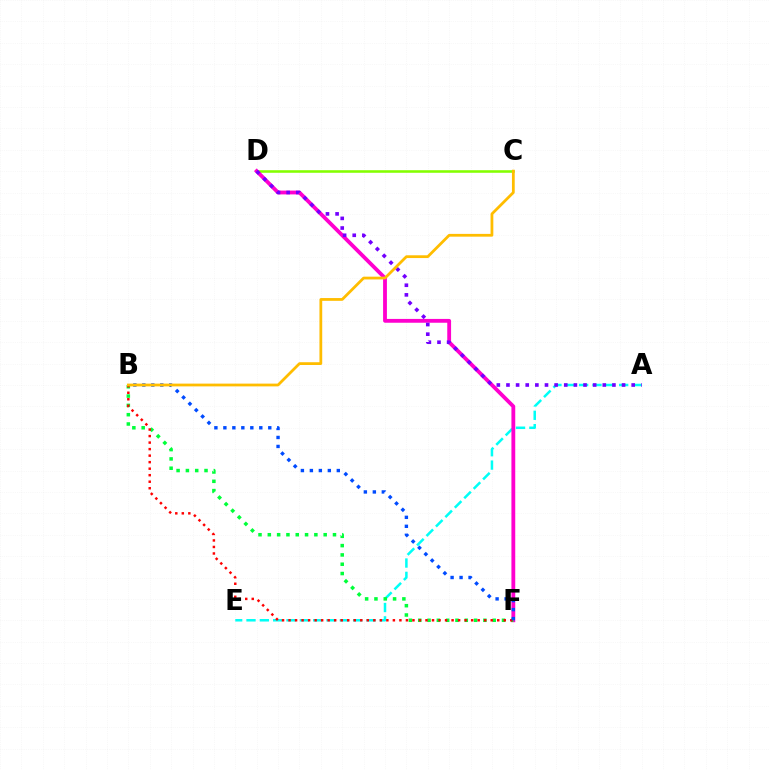{('C', 'D'): [{'color': '#84ff00', 'line_style': 'solid', 'thickness': 1.84}], ('A', 'E'): [{'color': '#00fff6', 'line_style': 'dashed', 'thickness': 1.81}], ('D', 'F'): [{'color': '#ff00cf', 'line_style': 'solid', 'thickness': 2.75}], ('B', 'F'): [{'color': '#00ff39', 'line_style': 'dotted', 'thickness': 2.53}, {'color': '#ff0000', 'line_style': 'dotted', 'thickness': 1.77}, {'color': '#004bff', 'line_style': 'dotted', 'thickness': 2.44}], ('A', 'D'): [{'color': '#7200ff', 'line_style': 'dotted', 'thickness': 2.62}], ('B', 'C'): [{'color': '#ffbd00', 'line_style': 'solid', 'thickness': 2.0}]}